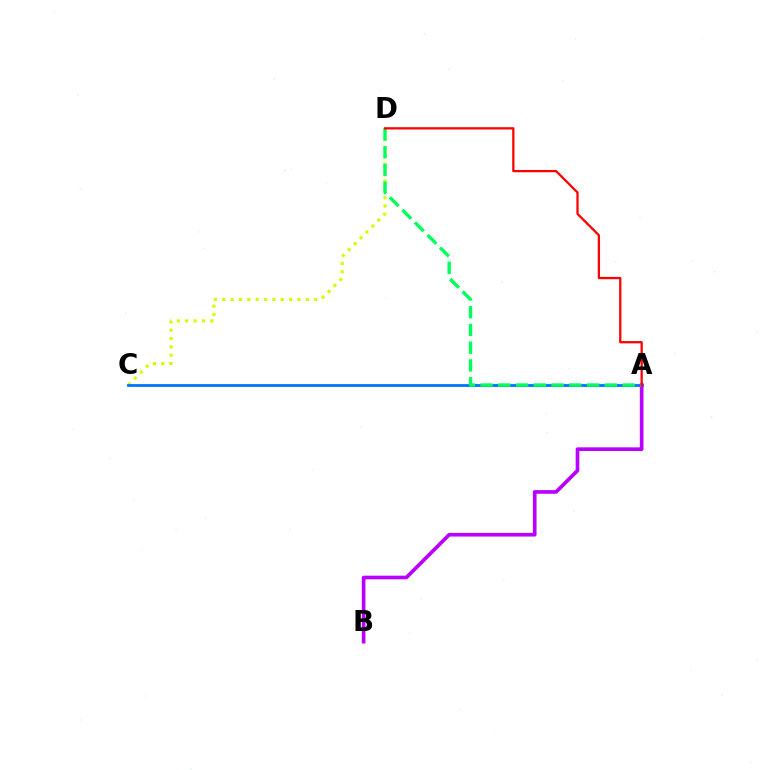{('C', 'D'): [{'color': '#d1ff00', 'line_style': 'dotted', 'thickness': 2.27}], ('A', 'C'): [{'color': '#0074ff', 'line_style': 'solid', 'thickness': 2.01}], ('A', 'B'): [{'color': '#b900ff', 'line_style': 'solid', 'thickness': 2.64}], ('A', 'D'): [{'color': '#00ff5c', 'line_style': 'dashed', 'thickness': 2.41}, {'color': '#ff0000', 'line_style': 'solid', 'thickness': 1.63}]}